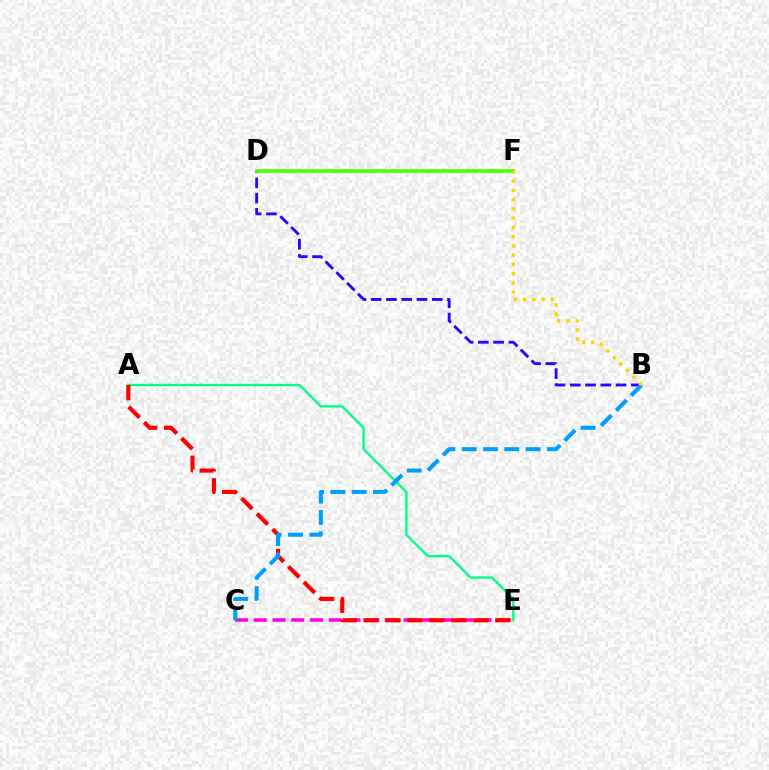{('B', 'D'): [{'color': '#3700ff', 'line_style': 'dashed', 'thickness': 2.07}], ('C', 'E'): [{'color': '#ff00ed', 'line_style': 'dashed', 'thickness': 2.55}], ('A', 'E'): [{'color': '#00ff86', 'line_style': 'solid', 'thickness': 1.7}, {'color': '#ff0000', 'line_style': 'dashed', 'thickness': 2.98}], ('D', 'F'): [{'color': '#4fff00', 'line_style': 'solid', 'thickness': 2.6}], ('B', 'C'): [{'color': '#009eff', 'line_style': 'dashed', 'thickness': 2.89}], ('B', 'F'): [{'color': '#ffd500', 'line_style': 'dotted', 'thickness': 2.51}]}